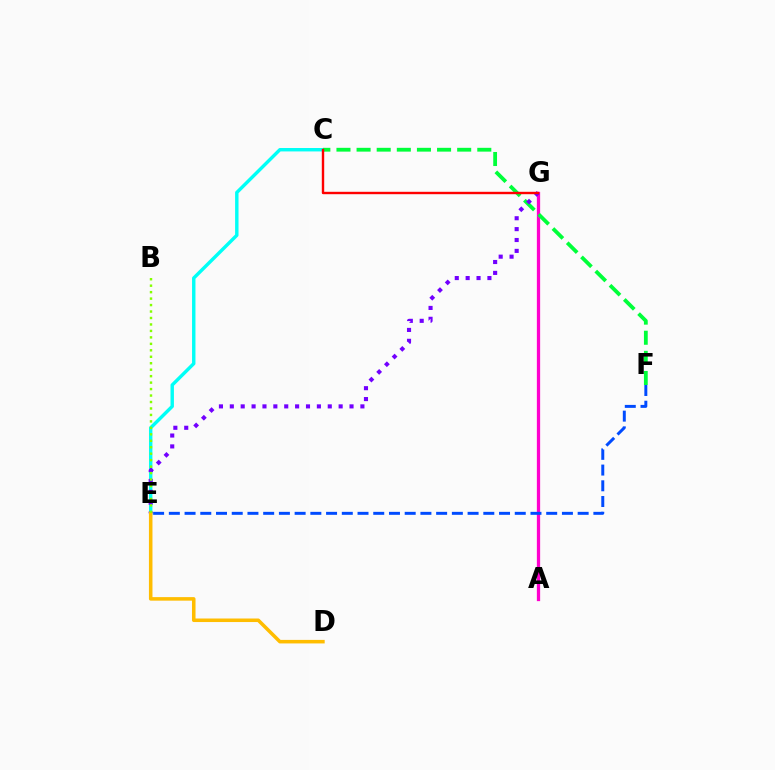{('C', 'E'): [{'color': '#00fff6', 'line_style': 'solid', 'thickness': 2.46}], ('A', 'G'): [{'color': '#ff00cf', 'line_style': 'solid', 'thickness': 2.35}], ('C', 'F'): [{'color': '#00ff39', 'line_style': 'dashed', 'thickness': 2.73}], ('E', 'G'): [{'color': '#7200ff', 'line_style': 'dotted', 'thickness': 2.96}], ('D', 'E'): [{'color': '#ffbd00', 'line_style': 'solid', 'thickness': 2.55}], ('B', 'E'): [{'color': '#84ff00', 'line_style': 'dotted', 'thickness': 1.76}], ('C', 'G'): [{'color': '#ff0000', 'line_style': 'solid', 'thickness': 1.73}], ('E', 'F'): [{'color': '#004bff', 'line_style': 'dashed', 'thickness': 2.14}]}